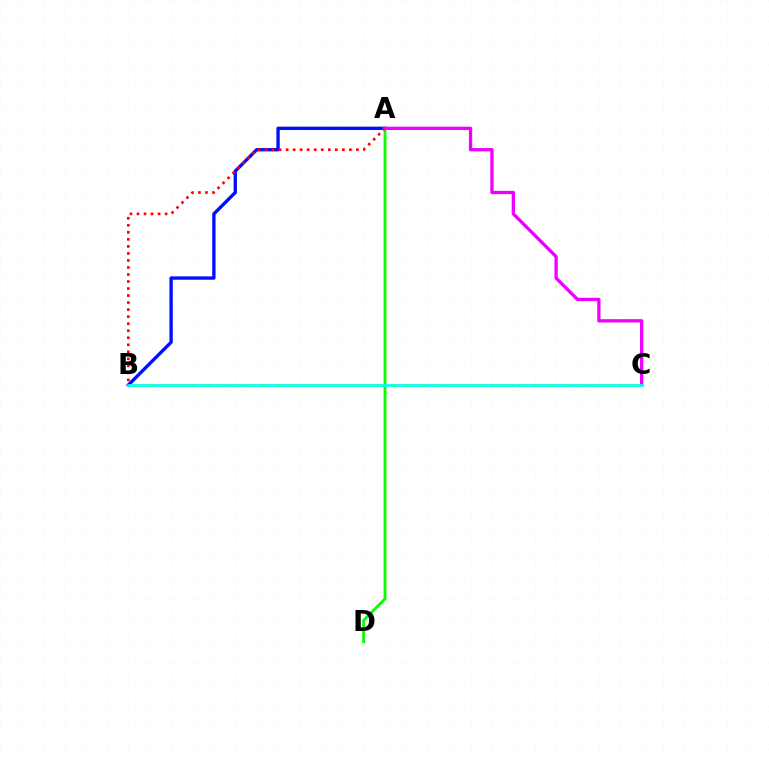{('A', 'B'): [{'color': '#0010ff', 'line_style': 'solid', 'thickness': 2.42}, {'color': '#ff0000', 'line_style': 'dotted', 'thickness': 1.91}], ('B', 'C'): [{'color': '#fcf500', 'line_style': 'dashed', 'thickness': 1.95}, {'color': '#00fff6', 'line_style': 'solid', 'thickness': 1.94}], ('A', 'D'): [{'color': '#08ff00', 'line_style': 'solid', 'thickness': 2.04}], ('A', 'C'): [{'color': '#ee00ff', 'line_style': 'solid', 'thickness': 2.37}]}